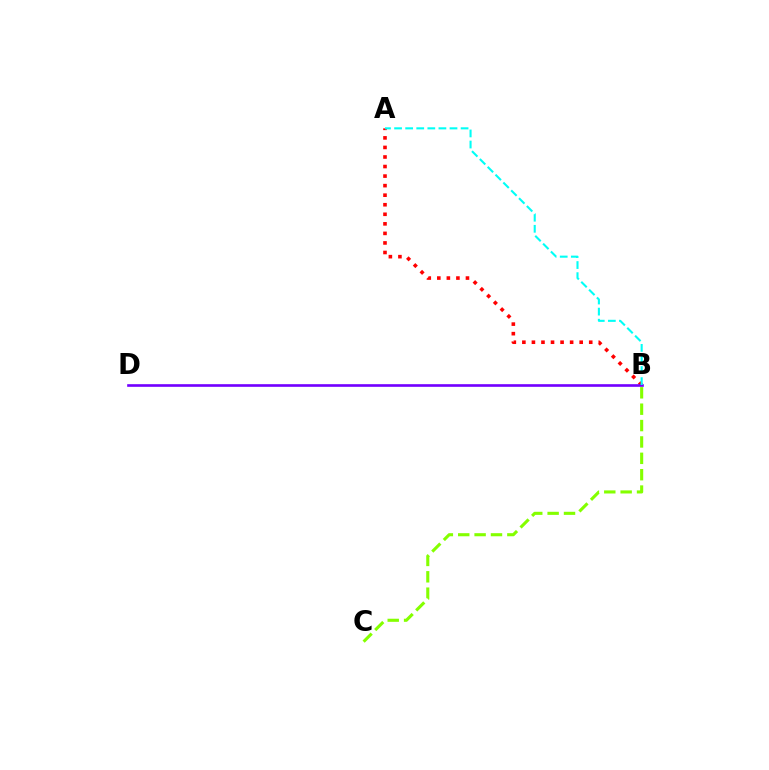{('A', 'B'): [{'color': '#ff0000', 'line_style': 'dotted', 'thickness': 2.59}, {'color': '#00fff6', 'line_style': 'dashed', 'thickness': 1.51}], ('B', 'D'): [{'color': '#7200ff', 'line_style': 'solid', 'thickness': 1.9}], ('B', 'C'): [{'color': '#84ff00', 'line_style': 'dashed', 'thickness': 2.22}]}